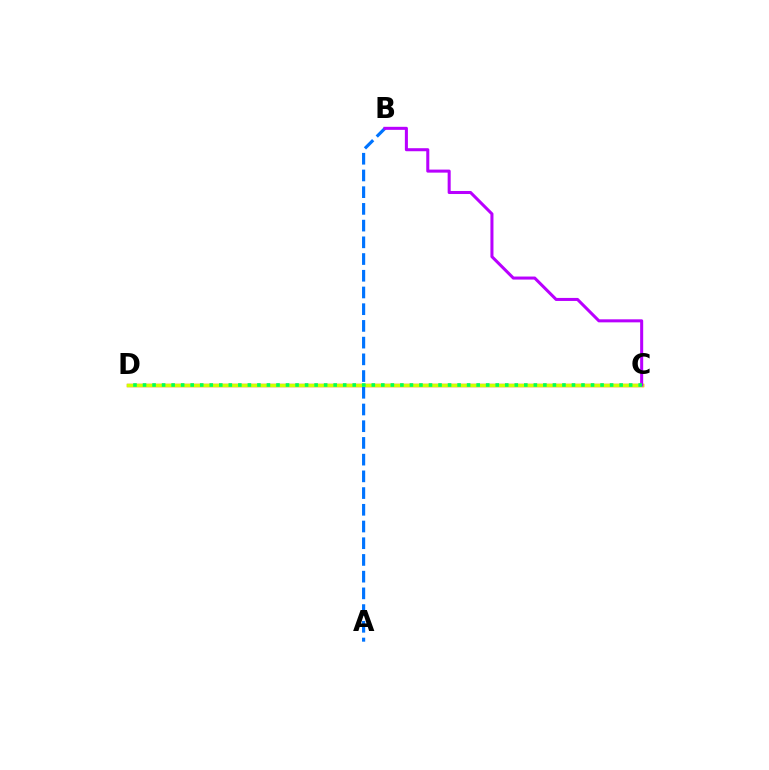{('C', 'D'): [{'color': '#ff0000', 'line_style': 'solid', 'thickness': 2.39}, {'color': '#d1ff00', 'line_style': 'solid', 'thickness': 2.49}, {'color': '#00ff5c', 'line_style': 'dotted', 'thickness': 2.59}], ('A', 'B'): [{'color': '#0074ff', 'line_style': 'dashed', 'thickness': 2.27}], ('B', 'C'): [{'color': '#b900ff', 'line_style': 'solid', 'thickness': 2.19}]}